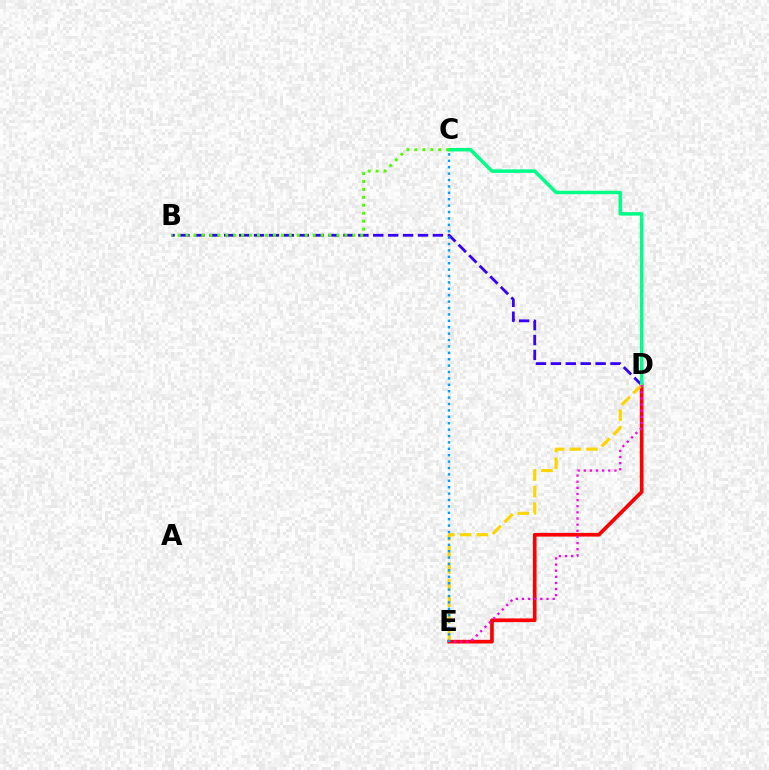{('D', 'E'): [{'color': '#ff0000', 'line_style': 'solid', 'thickness': 2.65}, {'color': '#ffd500', 'line_style': 'dashed', 'thickness': 2.26}, {'color': '#ff00ed', 'line_style': 'dotted', 'thickness': 1.67}], ('B', 'D'): [{'color': '#3700ff', 'line_style': 'dashed', 'thickness': 2.03}], ('C', 'D'): [{'color': '#00ff86', 'line_style': 'solid', 'thickness': 2.51}], ('C', 'E'): [{'color': '#009eff', 'line_style': 'dotted', 'thickness': 1.74}], ('B', 'C'): [{'color': '#4fff00', 'line_style': 'dotted', 'thickness': 2.16}]}